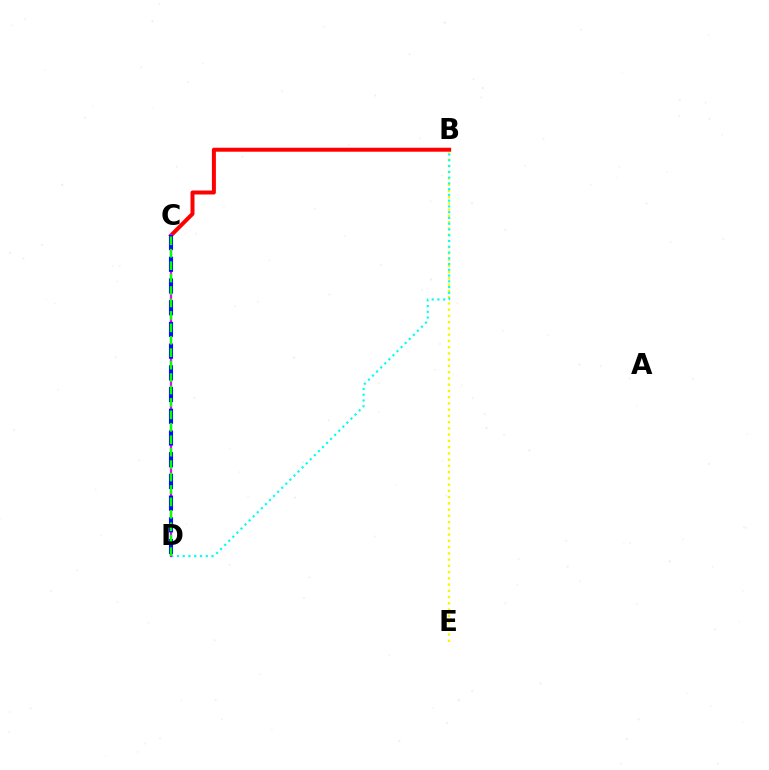{('B', 'E'): [{'color': '#fcf500', 'line_style': 'dotted', 'thickness': 1.7}], ('B', 'D'): [{'color': '#00fff6', 'line_style': 'dotted', 'thickness': 1.57}], ('B', 'C'): [{'color': '#ff0000', 'line_style': 'solid', 'thickness': 2.87}], ('C', 'D'): [{'color': '#ee00ff', 'line_style': 'solid', 'thickness': 1.63}, {'color': '#0010ff', 'line_style': 'dashed', 'thickness': 2.95}, {'color': '#08ff00', 'line_style': 'dashed', 'thickness': 1.69}]}